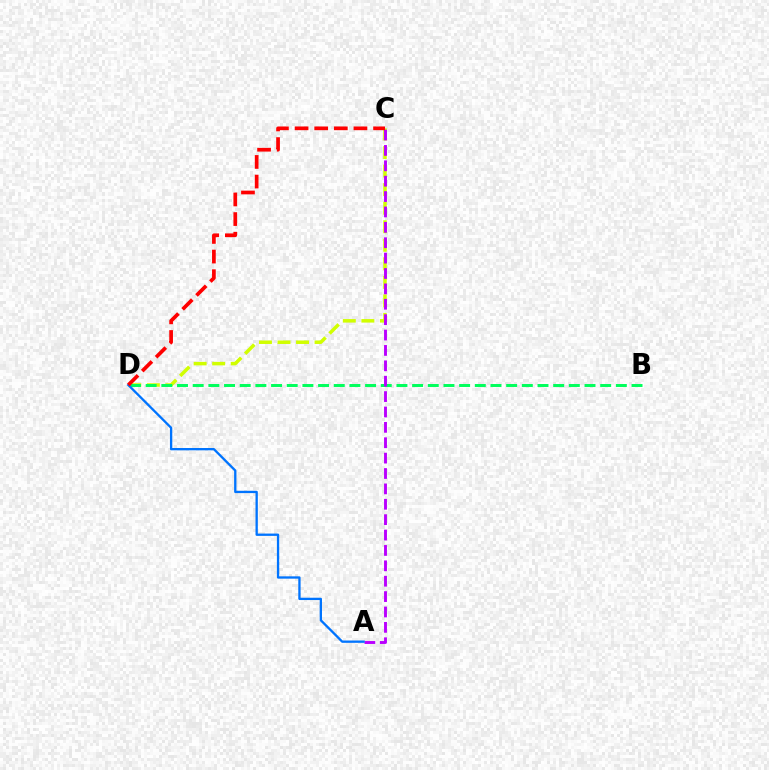{('C', 'D'): [{'color': '#d1ff00', 'line_style': 'dashed', 'thickness': 2.52}, {'color': '#ff0000', 'line_style': 'dashed', 'thickness': 2.67}], ('B', 'D'): [{'color': '#00ff5c', 'line_style': 'dashed', 'thickness': 2.13}], ('A', 'C'): [{'color': '#b900ff', 'line_style': 'dashed', 'thickness': 2.09}], ('A', 'D'): [{'color': '#0074ff', 'line_style': 'solid', 'thickness': 1.67}]}